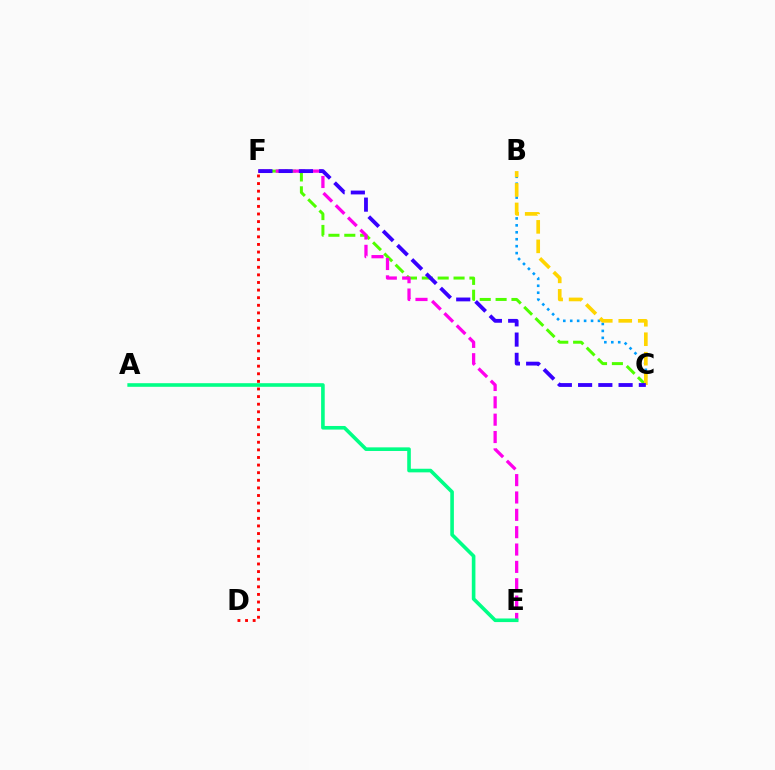{('C', 'F'): [{'color': '#4fff00', 'line_style': 'dashed', 'thickness': 2.15}, {'color': '#3700ff', 'line_style': 'dashed', 'thickness': 2.75}], ('E', 'F'): [{'color': '#ff00ed', 'line_style': 'dashed', 'thickness': 2.36}], ('B', 'C'): [{'color': '#009eff', 'line_style': 'dotted', 'thickness': 1.89}, {'color': '#ffd500', 'line_style': 'dashed', 'thickness': 2.65}], ('D', 'F'): [{'color': '#ff0000', 'line_style': 'dotted', 'thickness': 2.07}], ('A', 'E'): [{'color': '#00ff86', 'line_style': 'solid', 'thickness': 2.6}]}